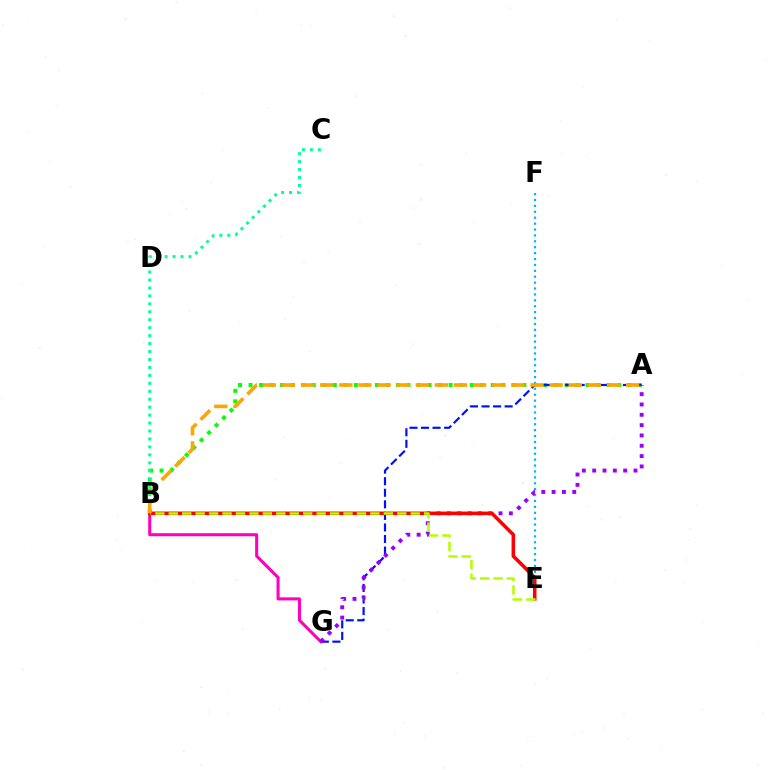{('A', 'B'): [{'color': '#08ff00', 'line_style': 'dotted', 'thickness': 2.86}, {'color': '#ffa500', 'line_style': 'dashed', 'thickness': 2.6}], ('B', 'G'): [{'color': '#ff00bd', 'line_style': 'solid', 'thickness': 2.2}], ('E', 'F'): [{'color': '#00b5ff', 'line_style': 'dotted', 'thickness': 1.6}], ('A', 'G'): [{'color': '#0010ff', 'line_style': 'dashed', 'thickness': 1.57}, {'color': '#9b00ff', 'line_style': 'dotted', 'thickness': 2.81}], ('B', 'C'): [{'color': '#00ff9d', 'line_style': 'dotted', 'thickness': 2.16}], ('B', 'E'): [{'color': '#ff0000', 'line_style': 'solid', 'thickness': 2.55}, {'color': '#b3ff00', 'line_style': 'dashed', 'thickness': 1.83}]}